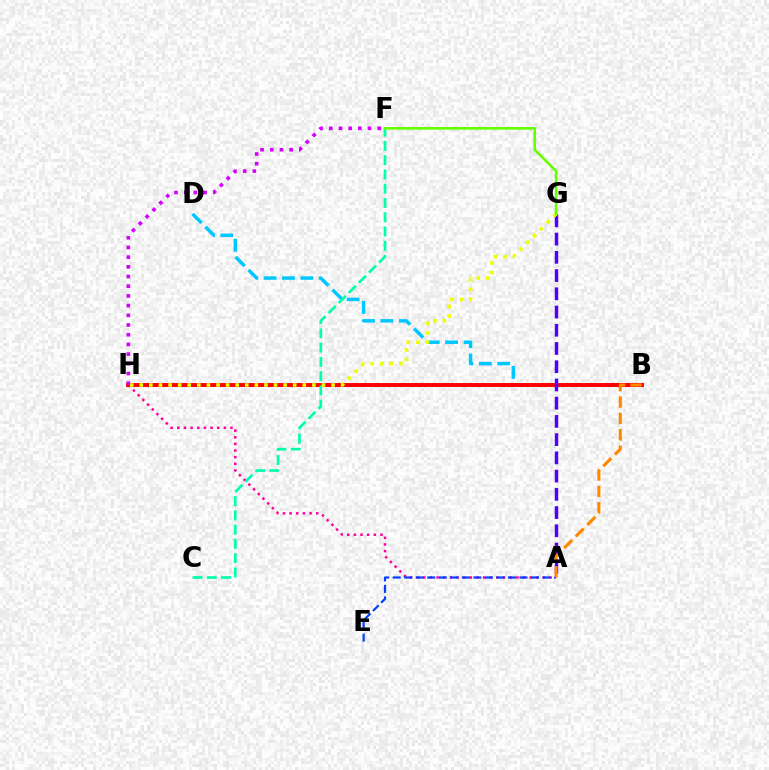{('B', 'D'): [{'color': '#00c7ff', 'line_style': 'dashed', 'thickness': 2.5}], ('A', 'H'): [{'color': '#ff00a0', 'line_style': 'dotted', 'thickness': 1.81}], ('B', 'H'): [{'color': '#00ff27', 'line_style': 'dashed', 'thickness': 1.94}, {'color': '#ff0000', 'line_style': 'solid', 'thickness': 2.83}], ('A', 'E'): [{'color': '#003fff', 'line_style': 'dashed', 'thickness': 1.57}], ('A', 'G'): [{'color': '#4f00ff', 'line_style': 'dashed', 'thickness': 2.48}], ('C', 'F'): [{'color': '#00ffaf', 'line_style': 'dashed', 'thickness': 1.94}], ('G', 'H'): [{'color': '#eeff00', 'line_style': 'dotted', 'thickness': 2.61}], ('F', 'H'): [{'color': '#d600ff', 'line_style': 'dotted', 'thickness': 2.63}], ('F', 'G'): [{'color': '#66ff00', 'line_style': 'solid', 'thickness': 1.9}], ('A', 'B'): [{'color': '#ff8800', 'line_style': 'dashed', 'thickness': 2.22}]}